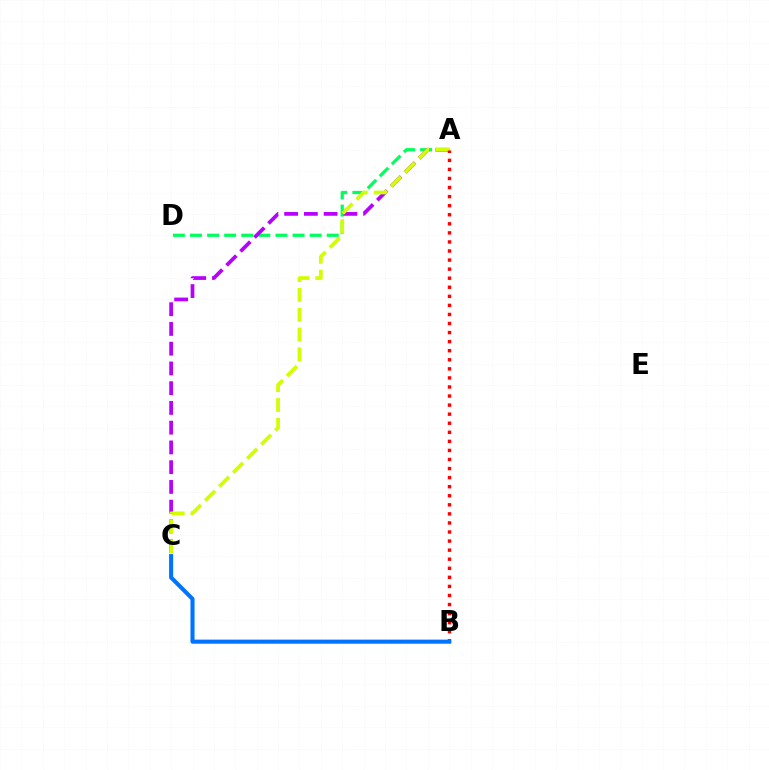{('A', 'D'): [{'color': '#00ff5c', 'line_style': 'dashed', 'thickness': 2.32}], ('A', 'C'): [{'color': '#b900ff', 'line_style': 'dashed', 'thickness': 2.68}, {'color': '#d1ff00', 'line_style': 'dashed', 'thickness': 2.69}], ('A', 'B'): [{'color': '#ff0000', 'line_style': 'dotted', 'thickness': 2.46}], ('B', 'C'): [{'color': '#0074ff', 'line_style': 'solid', 'thickness': 2.94}]}